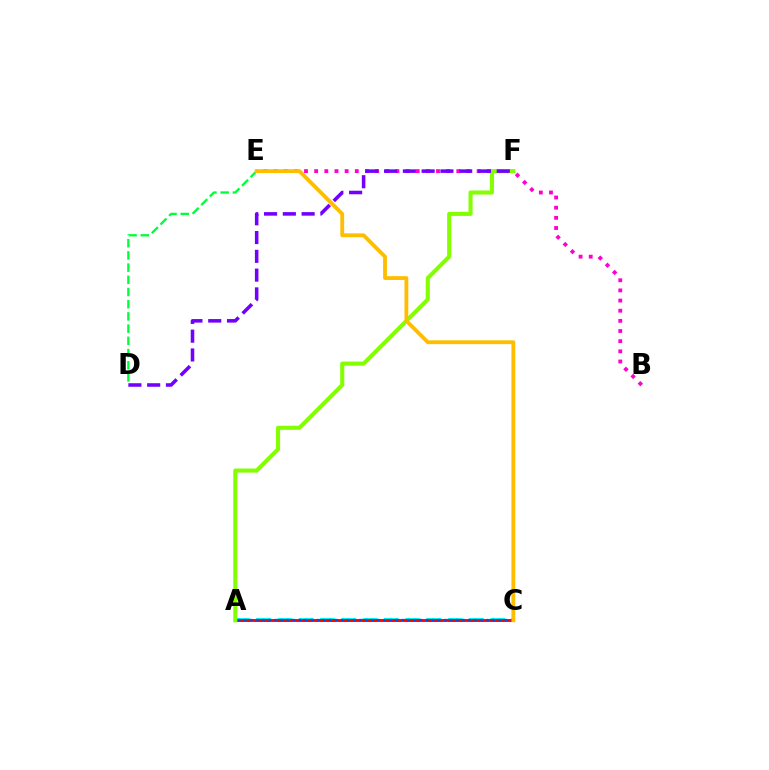{('A', 'C'): [{'color': '#00fff6', 'line_style': 'dashed', 'thickness': 2.89}, {'color': '#ff0000', 'line_style': 'solid', 'thickness': 2.05}, {'color': '#004bff', 'line_style': 'dotted', 'thickness': 1.65}], ('B', 'E'): [{'color': '#ff00cf', 'line_style': 'dotted', 'thickness': 2.76}], ('A', 'F'): [{'color': '#84ff00', 'line_style': 'solid', 'thickness': 2.93}], ('D', 'E'): [{'color': '#00ff39', 'line_style': 'dashed', 'thickness': 1.66}], ('D', 'F'): [{'color': '#7200ff', 'line_style': 'dashed', 'thickness': 2.55}], ('C', 'E'): [{'color': '#ffbd00', 'line_style': 'solid', 'thickness': 2.75}]}